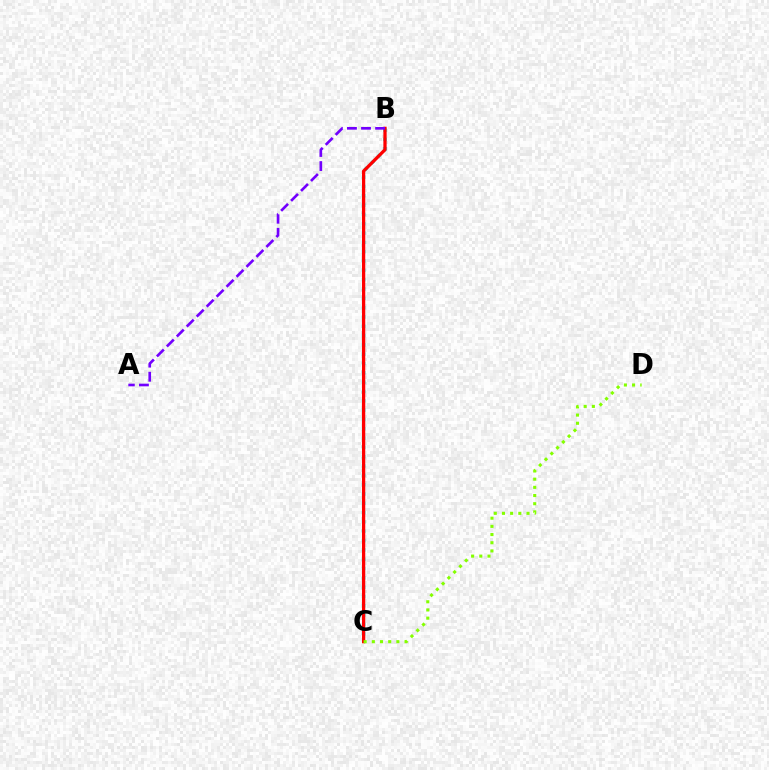{('B', 'C'): [{'color': '#00fff6', 'line_style': 'dotted', 'thickness': 2.53}, {'color': '#ff0000', 'line_style': 'solid', 'thickness': 2.35}], ('C', 'D'): [{'color': '#84ff00', 'line_style': 'dotted', 'thickness': 2.22}], ('A', 'B'): [{'color': '#7200ff', 'line_style': 'dashed', 'thickness': 1.91}]}